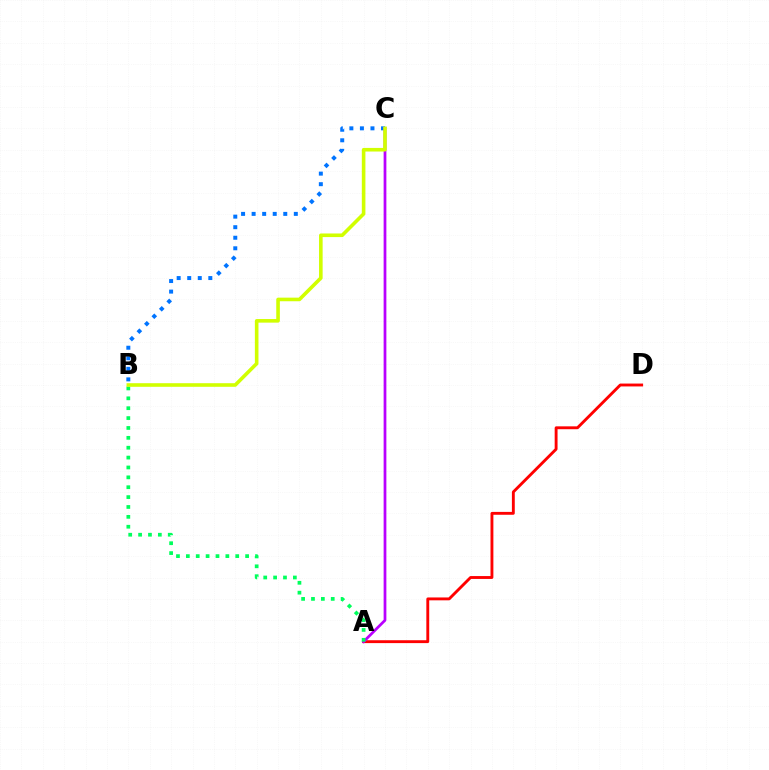{('A', 'D'): [{'color': '#ff0000', 'line_style': 'solid', 'thickness': 2.07}], ('B', 'C'): [{'color': '#0074ff', 'line_style': 'dotted', 'thickness': 2.87}, {'color': '#d1ff00', 'line_style': 'solid', 'thickness': 2.59}], ('A', 'C'): [{'color': '#b900ff', 'line_style': 'solid', 'thickness': 1.97}], ('A', 'B'): [{'color': '#00ff5c', 'line_style': 'dotted', 'thickness': 2.68}]}